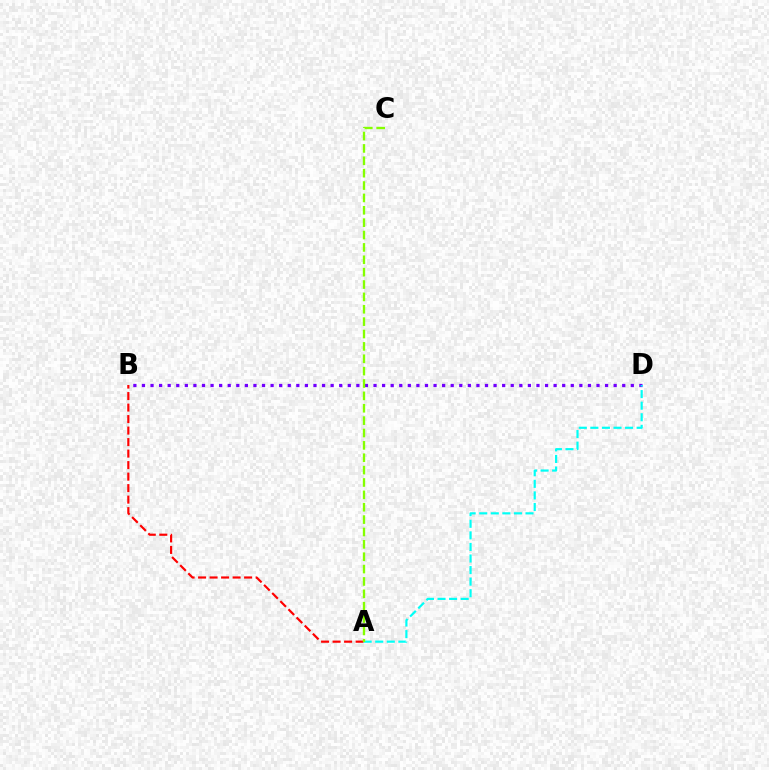{('B', 'D'): [{'color': '#7200ff', 'line_style': 'dotted', 'thickness': 2.33}], ('A', 'B'): [{'color': '#ff0000', 'line_style': 'dashed', 'thickness': 1.56}], ('A', 'D'): [{'color': '#00fff6', 'line_style': 'dashed', 'thickness': 1.57}], ('A', 'C'): [{'color': '#84ff00', 'line_style': 'dashed', 'thickness': 1.68}]}